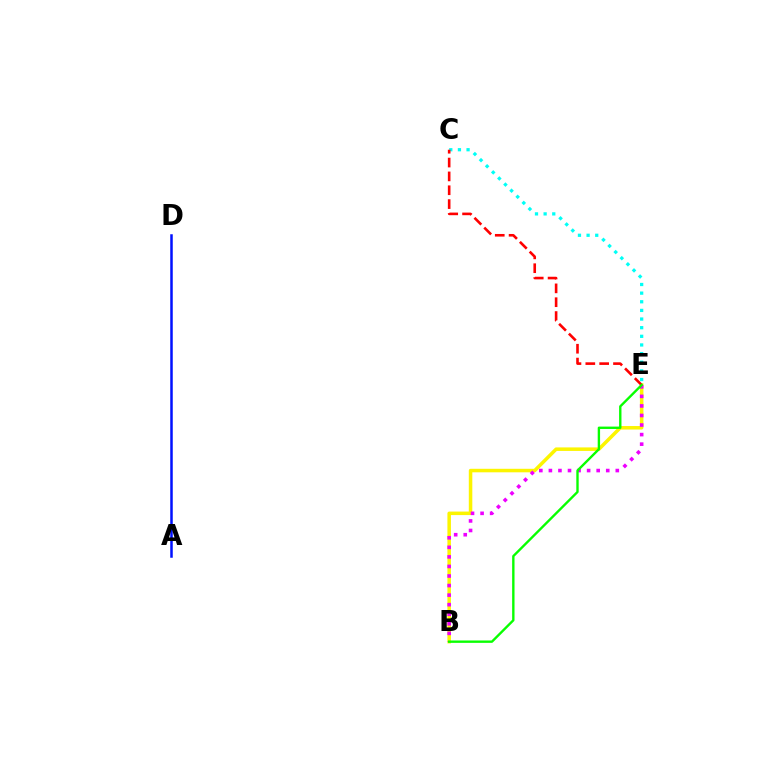{('B', 'E'): [{'color': '#fcf500', 'line_style': 'solid', 'thickness': 2.53}, {'color': '#ee00ff', 'line_style': 'dotted', 'thickness': 2.6}, {'color': '#08ff00', 'line_style': 'solid', 'thickness': 1.71}], ('C', 'E'): [{'color': '#00fff6', 'line_style': 'dotted', 'thickness': 2.35}, {'color': '#ff0000', 'line_style': 'dashed', 'thickness': 1.88}], ('A', 'D'): [{'color': '#0010ff', 'line_style': 'solid', 'thickness': 1.81}]}